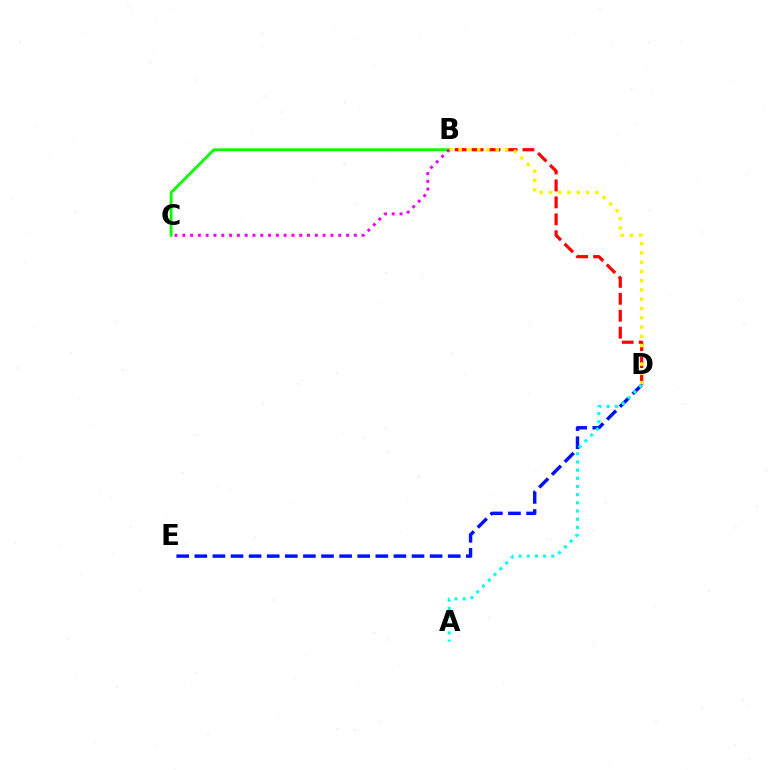{('B', 'C'): [{'color': '#08ff00', 'line_style': 'solid', 'thickness': 2.04}, {'color': '#ee00ff', 'line_style': 'dotted', 'thickness': 2.12}], ('B', 'D'): [{'color': '#ff0000', 'line_style': 'dashed', 'thickness': 2.3}, {'color': '#fcf500', 'line_style': 'dotted', 'thickness': 2.52}], ('D', 'E'): [{'color': '#0010ff', 'line_style': 'dashed', 'thickness': 2.46}], ('A', 'D'): [{'color': '#00fff6', 'line_style': 'dotted', 'thickness': 2.22}]}